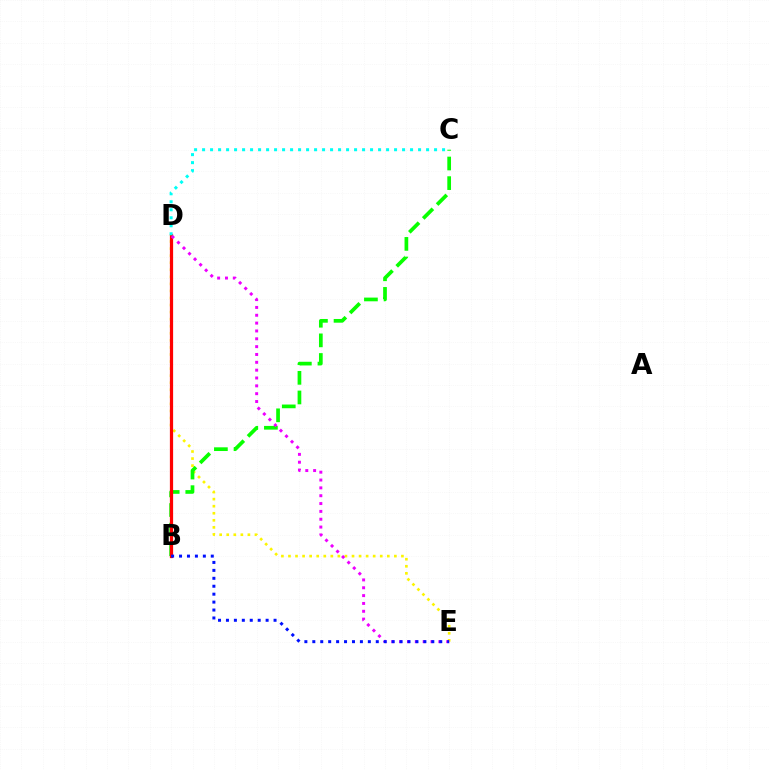{('D', 'E'): [{'color': '#fcf500', 'line_style': 'dotted', 'thickness': 1.92}, {'color': '#ee00ff', 'line_style': 'dotted', 'thickness': 2.13}], ('B', 'C'): [{'color': '#08ff00', 'line_style': 'dashed', 'thickness': 2.67}], ('B', 'D'): [{'color': '#ff0000', 'line_style': 'solid', 'thickness': 2.32}], ('C', 'D'): [{'color': '#00fff6', 'line_style': 'dotted', 'thickness': 2.17}], ('B', 'E'): [{'color': '#0010ff', 'line_style': 'dotted', 'thickness': 2.16}]}